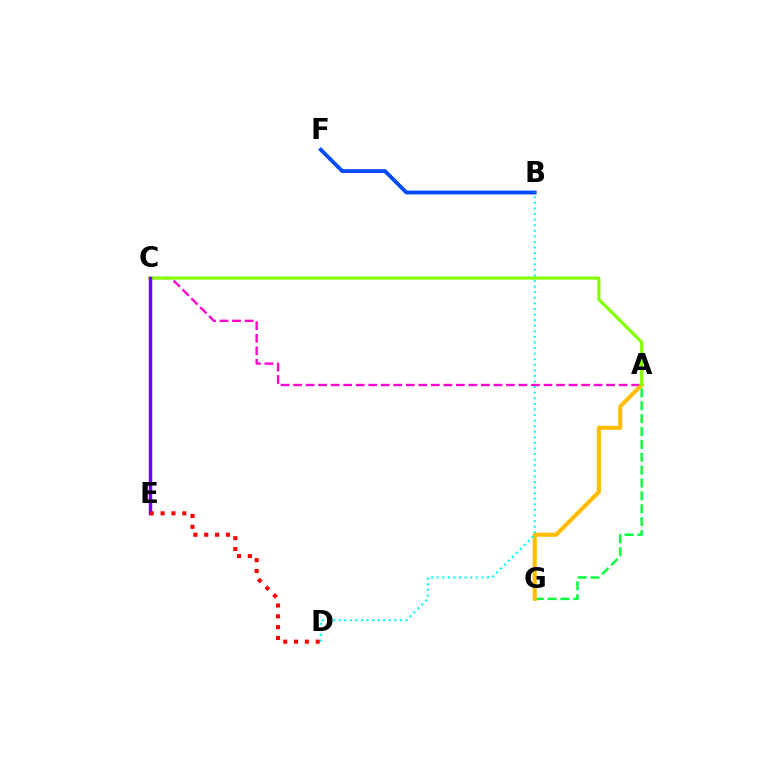{('B', 'F'): [{'color': '#004bff', 'line_style': 'solid', 'thickness': 2.77}], ('A', 'G'): [{'color': '#00ff39', 'line_style': 'dashed', 'thickness': 1.75}, {'color': '#ffbd00', 'line_style': 'solid', 'thickness': 2.94}], ('A', 'C'): [{'color': '#ff00cf', 'line_style': 'dashed', 'thickness': 1.7}, {'color': '#84ff00', 'line_style': 'solid', 'thickness': 2.28}], ('C', 'E'): [{'color': '#7200ff', 'line_style': 'solid', 'thickness': 2.48}], ('B', 'D'): [{'color': '#00fff6', 'line_style': 'dotted', 'thickness': 1.52}], ('D', 'E'): [{'color': '#ff0000', 'line_style': 'dotted', 'thickness': 2.94}]}